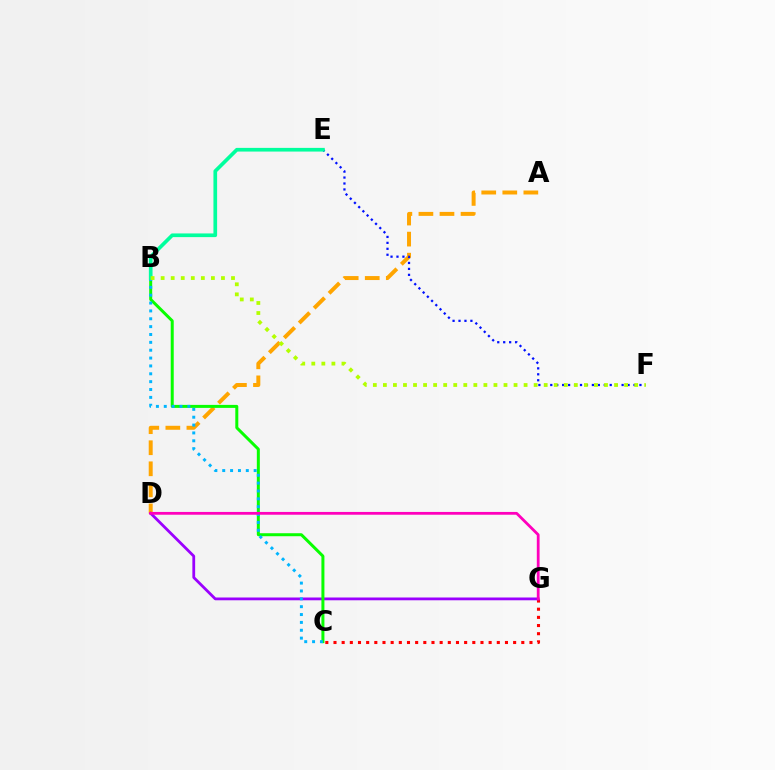{('C', 'G'): [{'color': '#ff0000', 'line_style': 'dotted', 'thickness': 2.22}], ('A', 'D'): [{'color': '#ffa500', 'line_style': 'dashed', 'thickness': 2.86}], ('D', 'G'): [{'color': '#9b00ff', 'line_style': 'solid', 'thickness': 2.0}, {'color': '#ff00bd', 'line_style': 'solid', 'thickness': 2.0}], ('E', 'F'): [{'color': '#0010ff', 'line_style': 'dotted', 'thickness': 1.62}], ('B', 'C'): [{'color': '#08ff00', 'line_style': 'solid', 'thickness': 2.16}, {'color': '#00b5ff', 'line_style': 'dotted', 'thickness': 2.14}], ('B', 'E'): [{'color': '#00ff9d', 'line_style': 'solid', 'thickness': 2.65}], ('B', 'F'): [{'color': '#b3ff00', 'line_style': 'dotted', 'thickness': 2.73}]}